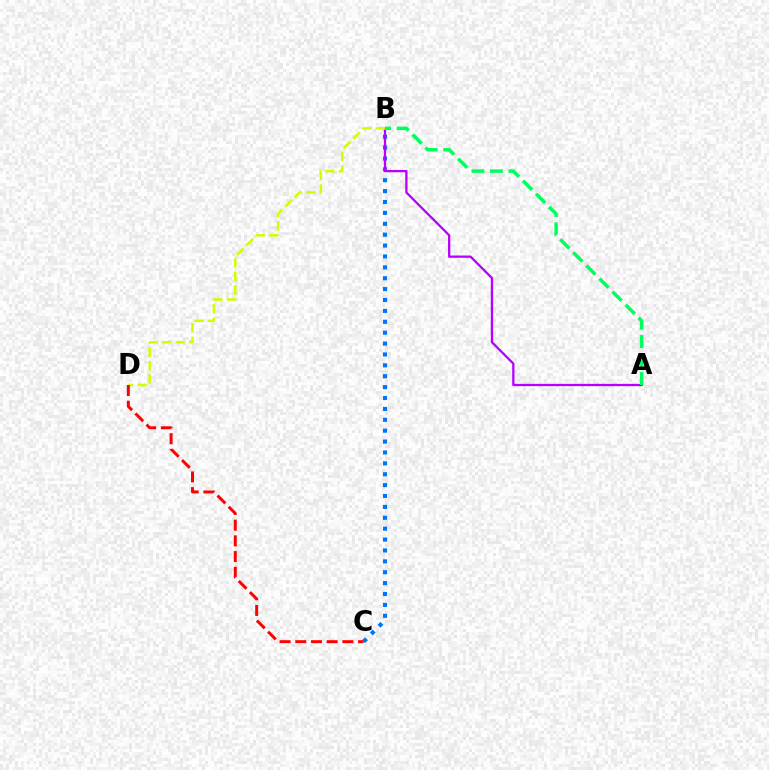{('B', 'C'): [{'color': '#0074ff', 'line_style': 'dotted', 'thickness': 2.96}], ('A', 'B'): [{'color': '#b900ff', 'line_style': 'solid', 'thickness': 1.64}, {'color': '#00ff5c', 'line_style': 'dashed', 'thickness': 2.51}], ('B', 'D'): [{'color': '#d1ff00', 'line_style': 'dashed', 'thickness': 1.83}], ('C', 'D'): [{'color': '#ff0000', 'line_style': 'dashed', 'thickness': 2.13}]}